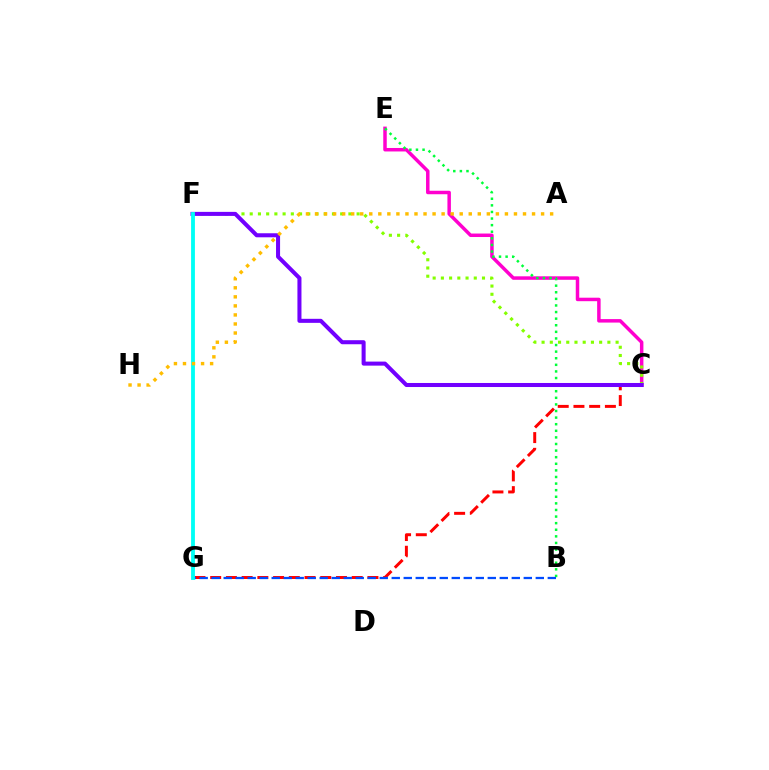{('C', 'E'): [{'color': '#ff00cf', 'line_style': 'solid', 'thickness': 2.51}], ('C', 'G'): [{'color': '#ff0000', 'line_style': 'dashed', 'thickness': 2.14}], ('C', 'F'): [{'color': '#84ff00', 'line_style': 'dotted', 'thickness': 2.23}, {'color': '#7200ff', 'line_style': 'solid', 'thickness': 2.91}], ('B', 'E'): [{'color': '#00ff39', 'line_style': 'dotted', 'thickness': 1.79}], ('B', 'G'): [{'color': '#004bff', 'line_style': 'dashed', 'thickness': 1.63}], ('F', 'G'): [{'color': '#00fff6', 'line_style': 'solid', 'thickness': 2.76}], ('A', 'H'): [{'color': '#ffbd00', 'line_style': 'dotted', 'thickness': 2.46}]}